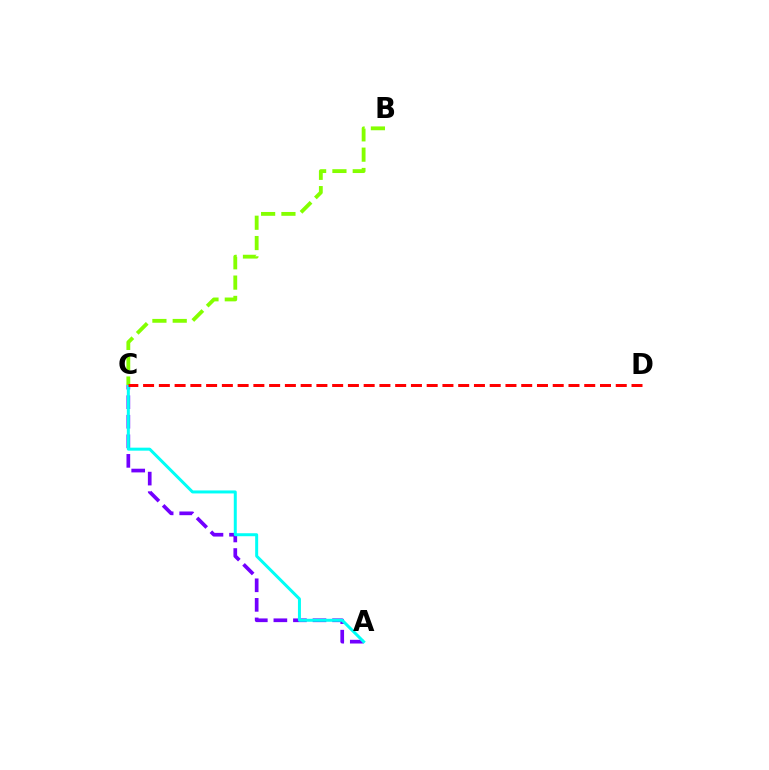{('A', 'C'): [{'color': '#7200ff', 'line_style': 'dashed', 'thickness': 2.66}, {'color': '#00fff6', 'line_style': 'solid', 'thickness': 2.16}], ('B', 'C'): [{'color': '#84ff00', 'line_style': 'dashed', 'thickness': 2.76}], ('C', 'D'): [{'color': '#ff0000', 'line_style': 'dashed', 'thickness': 2.14}]}